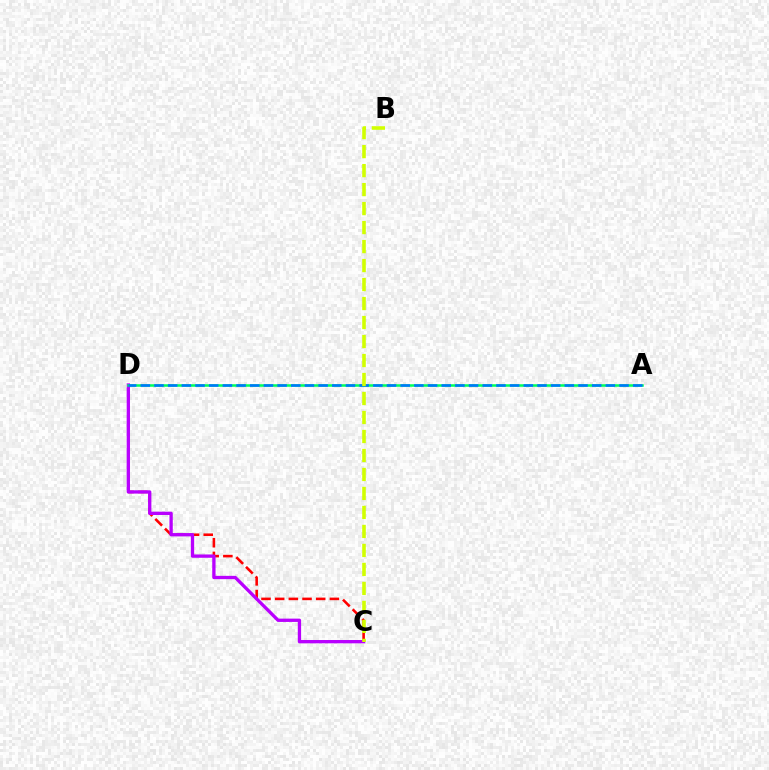{('C', 'D'): [{'color': '#ff0000', 'line_style': 'dashed', 'thickness': 1.86}, {'color': '#b900ff', 'line_style': 'solid', 'thickness': 2.38}], ('A', 'D'): [{'color': '#00ff5c', 'line_style': 'solid', 'thickness': 1.82}, {'color': '#0074ff', 'line_style': 'dashed', 'thickness': 1.86}], ('B', 'C'): [{'color': '#d1ff00', 'line_style': 'dashed', 'thickness': 2.58}]}